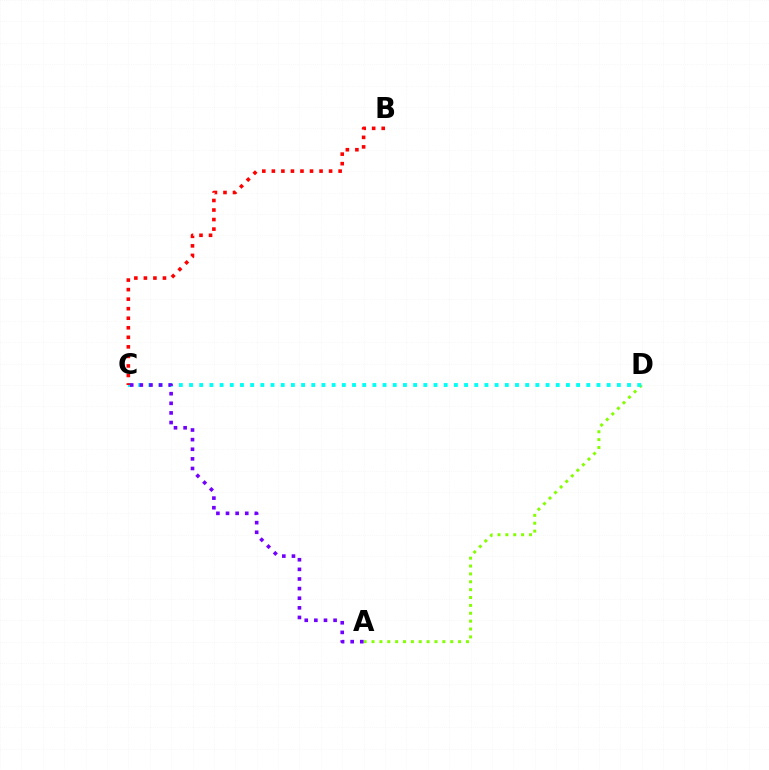{('A', 'D'): [{'color': '#84ff00', 'line_style': 'dotted', 'thickness': 2.14}], ('C', 'D'): [{'color': '#00fff6', 'line_style': 'dotted', 'thickness': 2.77}], ('B', 'C'): [{'color': '#ff0000', 'line_style': 'dotted', 'thickness': 2.59}], ('A', 'C'): [{'color': '#7200ff', 'line_style': 'dotted', 'thickness': 2.61}]}